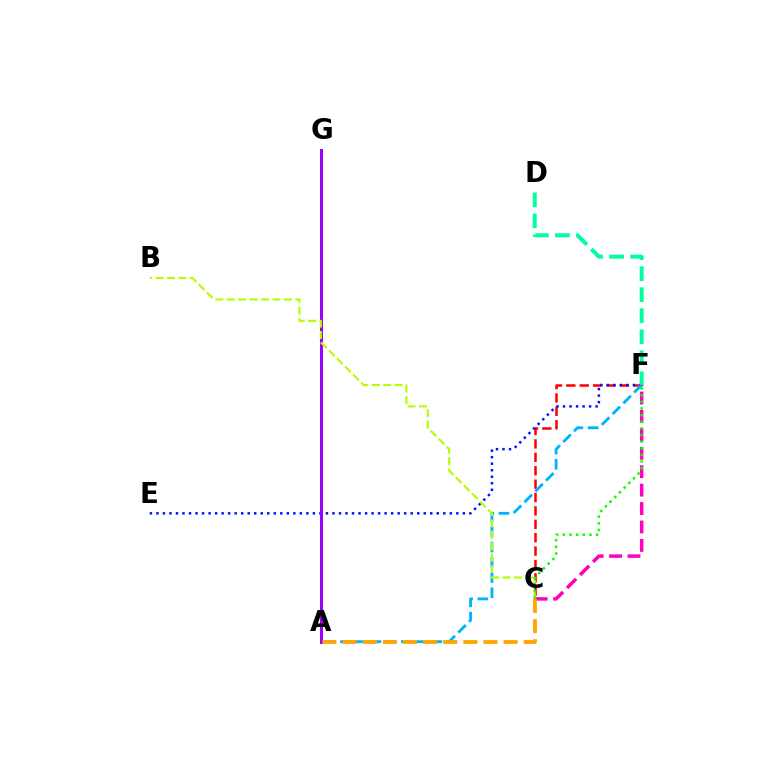{('C', 'F'): [{'color': '#ff0000', 'line_style': 'dashed', 'thickness': 1.82}, {'color': '#ff00bd', 'line_style': 'dashed', 'thickness': 2.5}, {'color': '#08ff00', 'line_style': 'dotted', 'thickness': 1.8}], ('E', 'F'): [{'color': '#0010ff', 'line_style': 'dotted', 'thickness': 1.77}], ('A', 'G'): [{'color': '#9b00ff', 'line_style': 'solid', 'thickness': 2.14}], ('D', 'F'): [{'color': '#00ff9d', 'line_style': 'dashed', 'thickness': 2.86}], ('A', 'F'): [{'color': '#00b5ff', 'line_style': 'dashed', 'thickness': 2.07}], ('B', 'C'): [{'color': '#b3ff00', 'line_style': 'dashed', 'thickness': 1.55}], ('A', 'C'): [{'color': '#ffa500', 'line_style': 'dashed', 'thickness': 2.73}]}